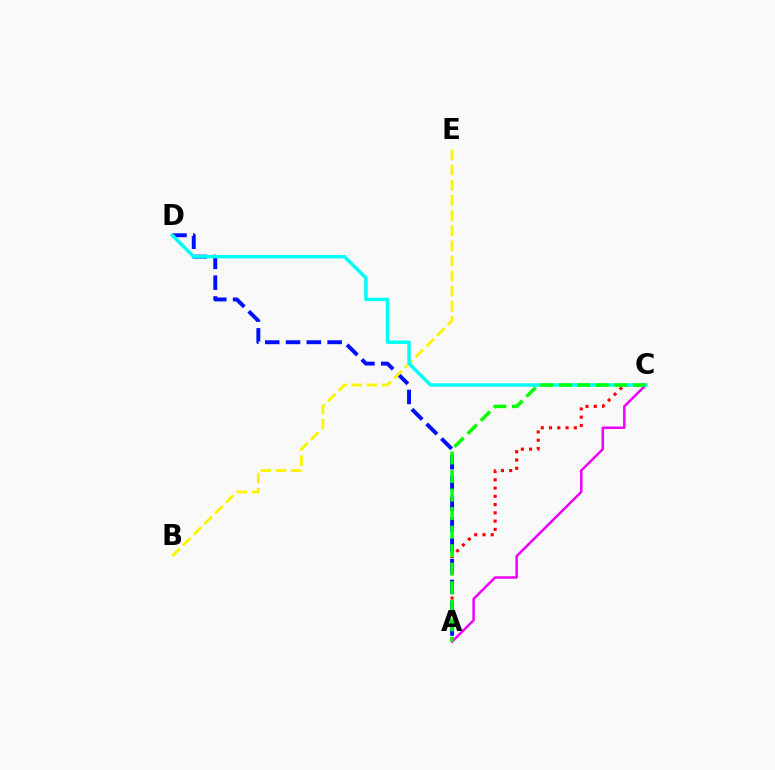{('A', 'C'): [{'color': '#ff0000', 'line_style': 'dotted', 'thickness': 2.25}, {'color': '#ee00ff', 'line_style': 'solid', 'thickness': 1.8}, {'color': '#08ff00', 'line_style': 'dashed', 'thickness': 2.52}], ('A', 'D'): [{'color': '#0010ff', 'line_style': 'dashed', 'thickness': 2.82}], ('B', 'E'): [{'color': '#fcf500', 'line_style': 'dashed', 'thickness': 2.06}], ('C', 'D'): [{'color': '#00fff6', 'line_style': 'solid', 'thickness': 2.47}]}